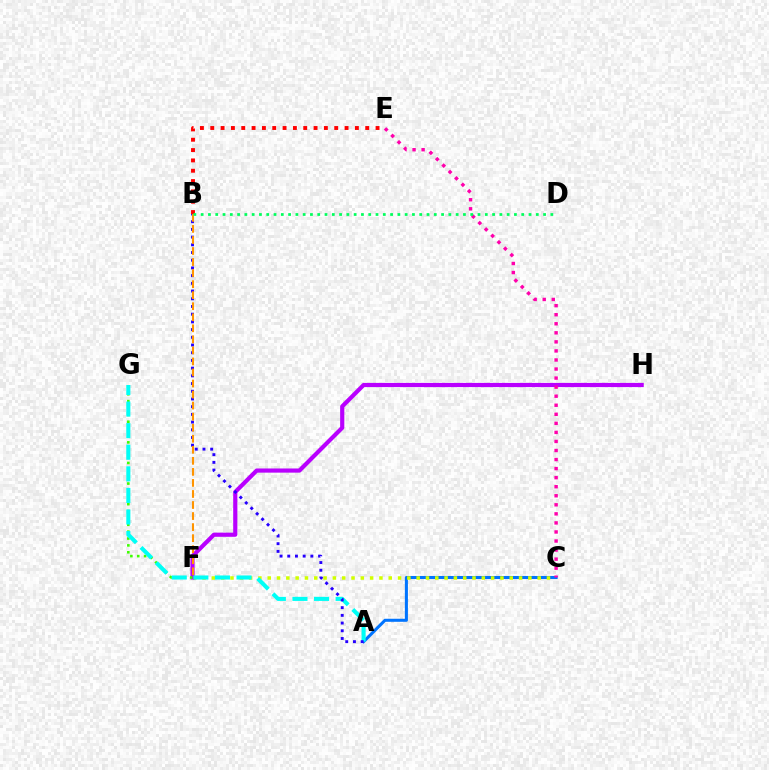{('A', 'C'): [{'color': '#0074ff', 'line_style': 'solid', 'thickness': 2.19}], ('C', 'F'): [{'color': '#d1ff00', 'line_style': 'dotted', 'thickness': 2.53}], ('F', 'H'): [{'color': '#b900ff', 'line_style': 'solid', 'thickness': 3.0}], ('C', 'E'): [{'color': '#ff00ac', 'line_style': 'dotted', 'thickness': 2.46}], ('F', 'G'): [{'color': '#3dff00', 'line_style': 'dotted', 'thickness': 1.87}], ('A', 'G'): [{'color': '#00fff6', 'line_style': 'dashed', 'thickness': 2.93}], ('A', 'B'): [{'color': '#2500ff', 'line_style': 'dotted', 'thickness': 2.09}], ('B', 'F'): [{'color': '#ff9400', 'line_style': 'dashed', 'thickness': 1.5}], ('B', 'E'): [{'color': '#ff0000', 'line_style': 'dotted', 'thickness': 2.81}], ('B', 'D'): [{'color': '#00ff5c', 'line_style': 'dotted', 'thickness': 1.98}]}